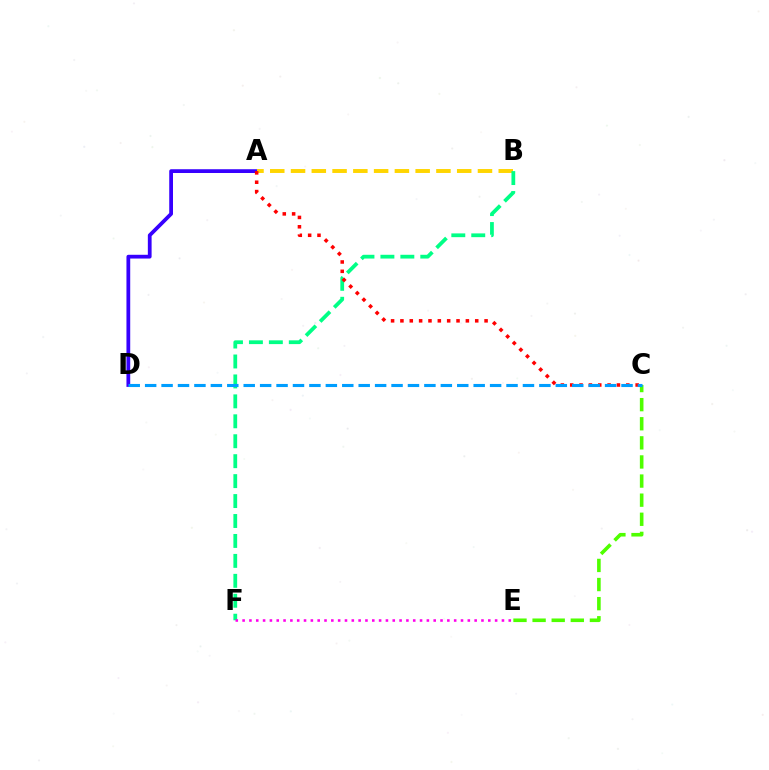{('A', 'D'): [{'color': '#3700ff', 'line_style': 'solid', 'thickness': 2.71}], ('A', 'B'): [{'color': '#ffd500', 'line_style': 'dashed', 'thickness': 2.82}], ('C', 'E'): [{'color': '#4fff00', 'line_style': 'dashed', 'thickness': 2.6}], ('B', 'F'): [{'color': '#00ff86', 'line_style': 'dashed', 'thickness': 2.71}], ('E', 'F'): [{'color': '#ff00ed', 'line_style': 'dotted', 'thickness': 1.85}], ('A', 'C'): [{'color': '#ff0000', 'line_style': 'dotted', 'thickness': 2.54}], ('C', 'D'): [{'color': '#009eff', 'line_style': 'dashed', 'thickness': 2.23}]}